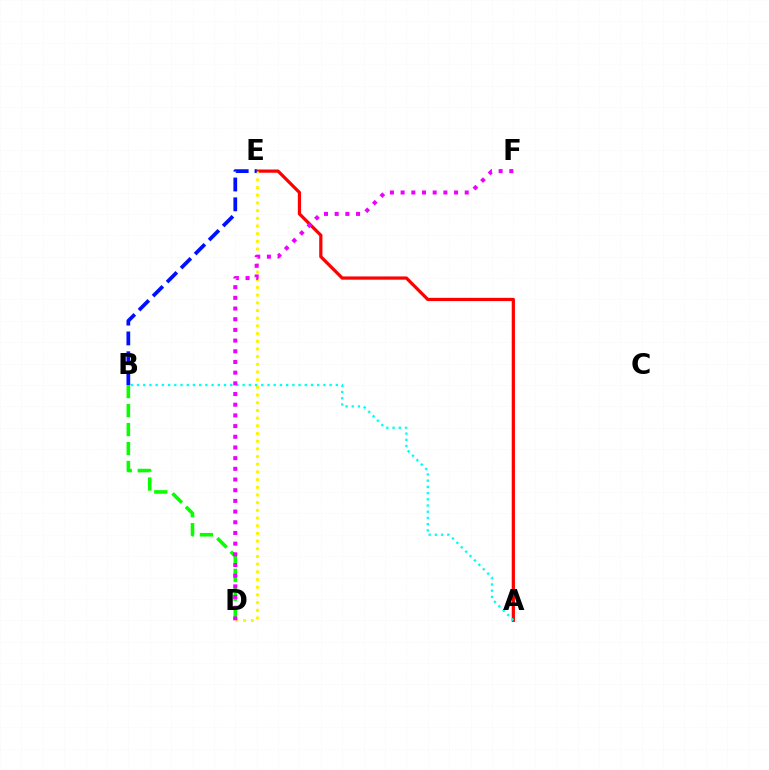{('B', 'D'): [{'color': '#08ff00', 'line_style': 'dashed', 'thickness': 2.58}], ('A', 'E'): [{'color': '#ff0000', 'line_style': 'solid', 'thickness': 2.32}], ('D', 'E'): [{'color': '#fcf500', 'line_style': 'dotted', 'thickness': 2.09}], ('A', 'B'): [{'color': '#00fff6', 'line_style': 'dotted', 'thickness': 1.69}], ('B', 'E'): [{'color': '#0010ff', 'line_style': 'dashed', 'thickness': 2.69}], ('D', 'F'): [{'color': '#ee00ff', 'line_style': 'dotted', 'thickness': 2.9}]}